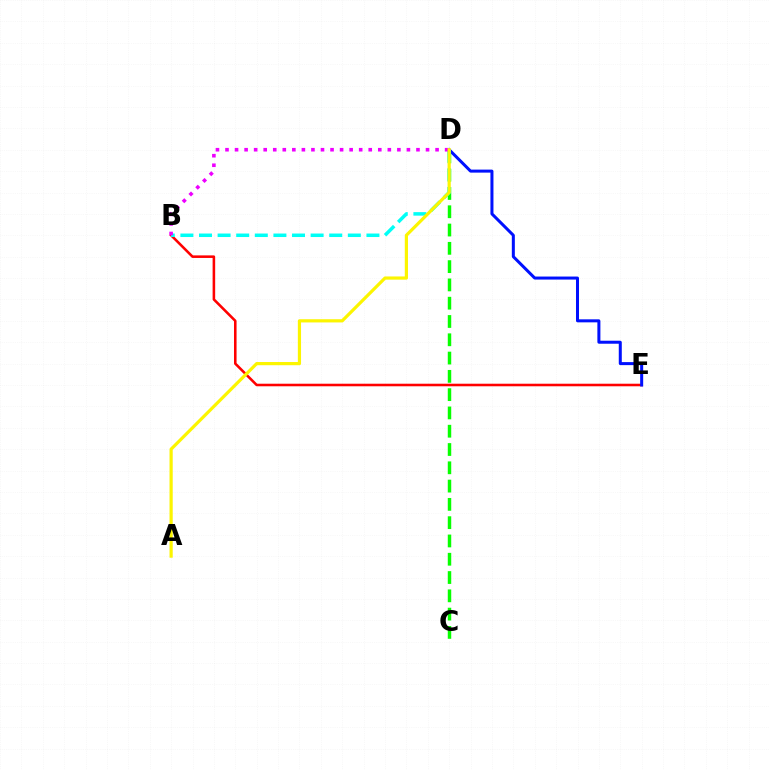{('C', 'D'): [{'color': '#08ff00', 'line_style': 'dashed', 'thickness': 2.48}], ('B', 'E'): [{'color': '#ff0000', 'line_style': 'solid', 'thickness': 1.85}], ('D', 'E'): [{'color': '#0010ff', 'line_style': 'solid', 'thickness': 2.17}], ('B', 'D'): [{'color': '#00fff6', 'line_style': 'dashed', 'thickness': 2.53}, {'color': '#ee00ff', 'line_style': 'dotted', 'thickness': 2.59}], ('A', 'D'): [{'color': '#fcf500', 'line_style': 'solid', 'thickness': 2.3}]}